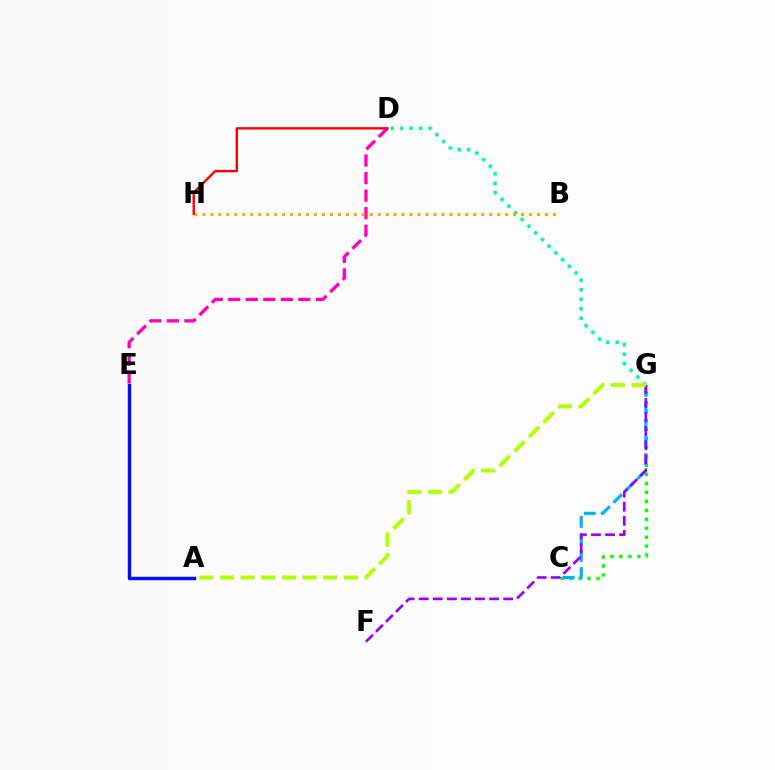{('C', 'G'): [{'color': '#08ff00', 'line_style': 'dotted', 'thickness': 2.44}, {'color': '#00b5ff', 'line_style': 'dashed', 'thickness': 2.31}], ('D', 'E'): [{'color': '#ff00bd', 'line_style': 'dashed', 'thickness': 2.38}], ('D', 'G'): [{'color': '#00ff9d', 'line_style': 'dotted', 'thickness': 2.58}], ('F', 'G'): [{'color': '#9b00ff', 'line_style': 'dashed', 'thickness': 1.91}], ('B', 'H'): [{'color': '#ffa500', 'line_style': 'dotted', 'thickness': 2.16}], ('A', 'E'): [{'color': '#0010ff', 'line_style': 'solid', 'thickness': 2.49}], ('D', 'H'): [{'color': '#ff0000', 'line_style': 'solid', 'thickness': 1.71}], ('A', 'G'): [{'color': '#b3ff00', 'line_style': 'dashed', 'thickness': 2.8}]}